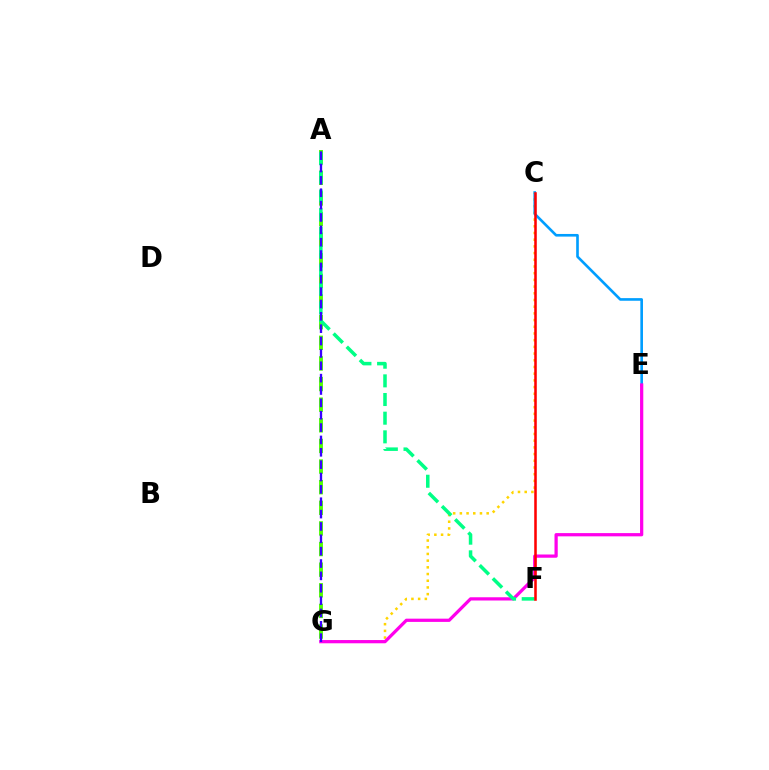{('C', 'G'): [{'color': '#ffd500', 'line_style': 'dotted', 'thickness': 1.82}], ('A', 'G'): [{'color': '#4fff00', 'line_style': 'dashed', 'thickness': 2.8}, {'color': '#3700ff', 'line_style': 'dashed', 'thickness': 1.68}], ('C', 'E'): [{'color': '#009eff', 'line_style': 'solid', 'thickness': 1.9}], ('E', 'G'): [{'color': '#ff00ed', 'line_style': 'solid', 'thickness': 2.33}], ('A', 'F'): [{'color': '#00ff86', 'line_style': 'dashed', 'thickness': 2.54}], ('C', 'F'): [{'color': '#ff0000', 'line_style': 'solid', 'thickness': 1.83}]}